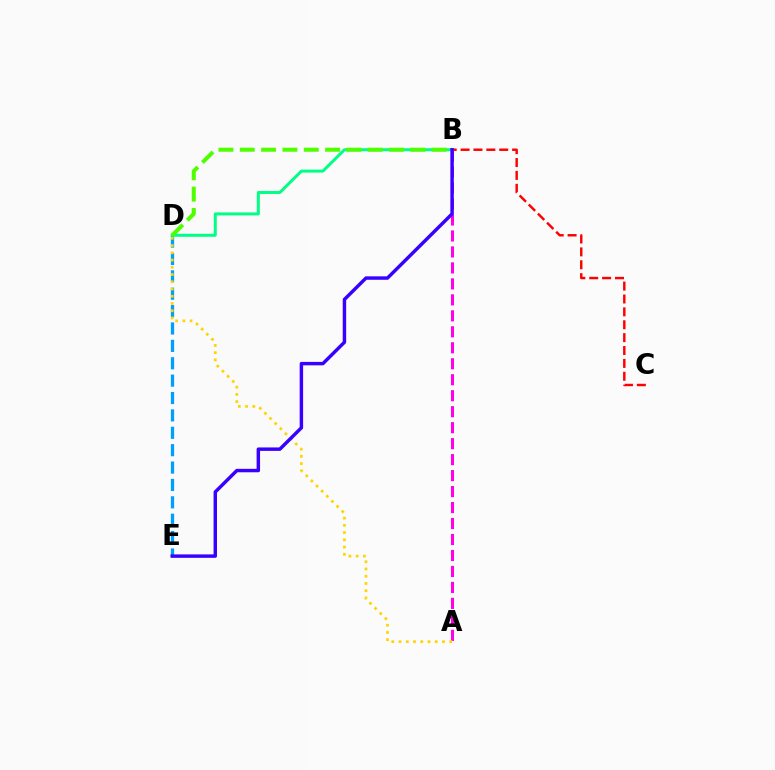{('D', 'E'): [{'color': '#009eff', 'line_style': 'dashed', 'thickness': 2.36}], ('B', 'C'): [{'color': '#ff0000', 'line_style': 'dashed', 'thickness': 1.75}], ('A', 'B'): [{'color': '#ff00ed', 'line_style': 'dashed', 'thickness': 2.17}], ('A', 'D'): [{'color': '#ffd500', 'line_style': 'dotted', 'thickness': 1.97}], ('B', 'D'): [{'color': '#00ff86', 'line_style': 'solid', 'thickness': 2.16}, {'color': '#4fff00', 'line_style': 'dashed', 'thickness': 2.9}], ('B', 'E'): [{'color': '#3700ff', 'line_style': 'solid', 'thickness': 2.48}]}